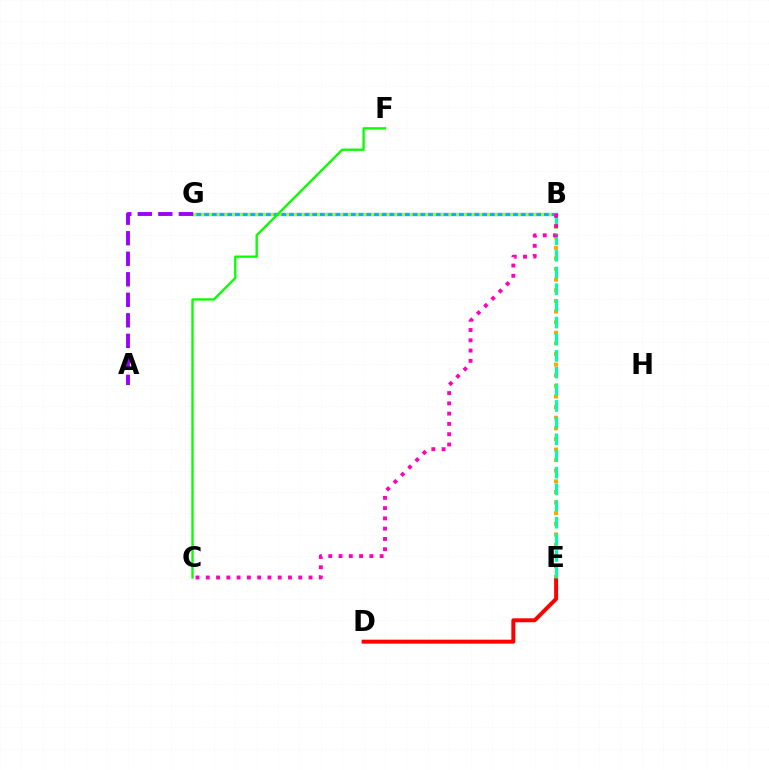{('B', 'G'): [{'color': '#0010ff', 'line_style': 'dashed', 'thickness': 1.91}, {'color': '#00b5ff', 'line_style': 'solid', 'thickness': 2.39}, {'color': '#b3ff00', 'line_style': 'dotted', 'thickness': 2.1}], ('D', 'E'): [{'color': '#ff0000', 'line_style': 'solid', 'thickness': 2.85}], ('B', 'E'): [{'color': '#ffa500', 'line_style': 'dotted', 'thickness': 2.88}, {'color': '#00ff9d', 'line_style': 'dashed', 'thickness': 2.27}], ('C', 'F'): [{'color': '#08ff00', 'line_style': 'solid', 'thickness': 1.68}], ('B', 'C'): [{'color': '#ff00bd', 'line_style': 'dotted', 'thickness': 2.79}], ('A', 'G'): [{'color': '#9b00ff', 'line_style': 'dashed', 'thickness': 2.79}]}